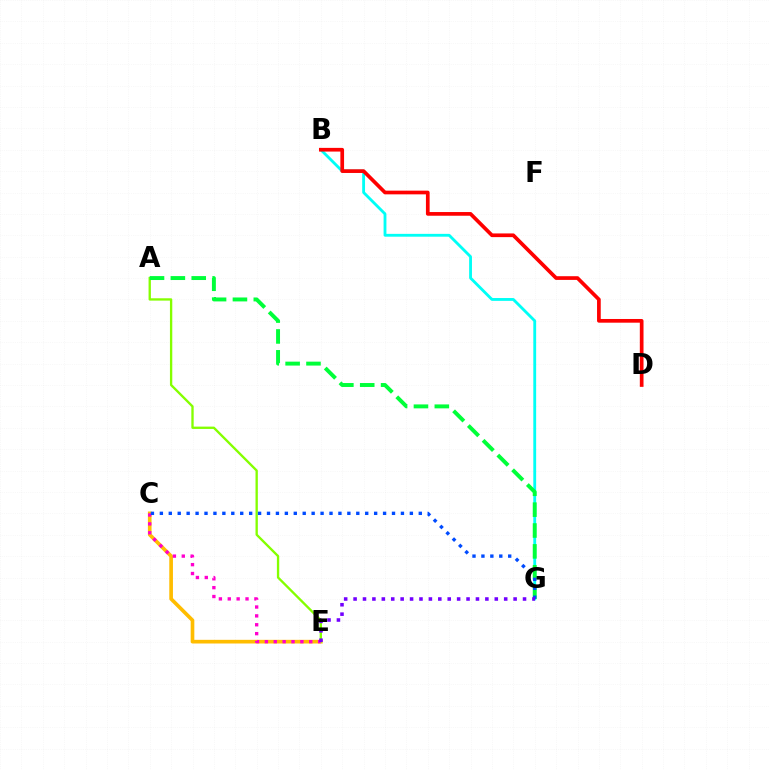{('B', 'G'): [{'color': '#00fff6', 'line_style': 'solid', 'thickness': 2.04}], ('C', 'E'): [{'color': '#ffbd00', 'line_style': 'solid', 'thickness': 2.64}, {'color': '#ff00cf', 'line_style': 'dotted', 'thickness': 2.41}], ('A', 'E'): [{'color': '#84ff00', 'line_style': 'solid', 'thickness': 1.68}], ('A', 'G'): [{'color': '#00ff39', 'line_style': 'dashed', 'thickness': 2.83}], ('B', 'D'): [{'color': '#ff0000', 'line_style': 'solid', 'thickness': 2.66}], ('C', 'G'): [{'color': '#004bff', 'line_style': 'dotted', 'thickness': 2.43}], ('E', 'G'): [{'color': '#7200ff', 'line_style': 'dotted', 'thickness': 2.56}]}